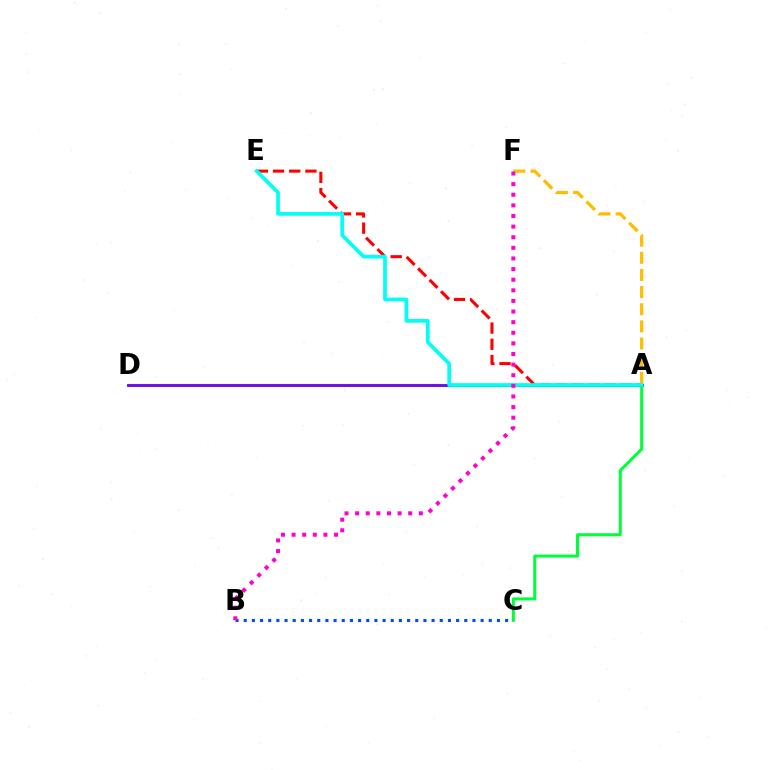{('B', 'C'): [{'color': '#004bff', 'line_style': 'dotted', 'thickness': 2.22}], ('A', 'E'): [{'color': '#ff0000', 'line_style': 'dashed', 'thickness': 2.2}, {'color': '#00fff6', 'line_style': 'solid', 'thickness': 2.66}], ('A', 'C'): [{'color': '#00ff39', 'line_style': 'solid', 'thickness': 2.18}], ('A', 'D'): [{'color': '#84ff00', 'line_style': 'solid', 'thickness': 2.37}, {'color': '#7200ff', 'line_style': 'solid', 'thickness': 2.0}], ('A', 'F'): [{'color': '#ffbd00', 'line_style': 'dashed', 'thickness': 2.33}], ('B', 'F'): [{'color': '#ff00cf', 'line_style': 'dotted', 'thickness': 2.88}]}